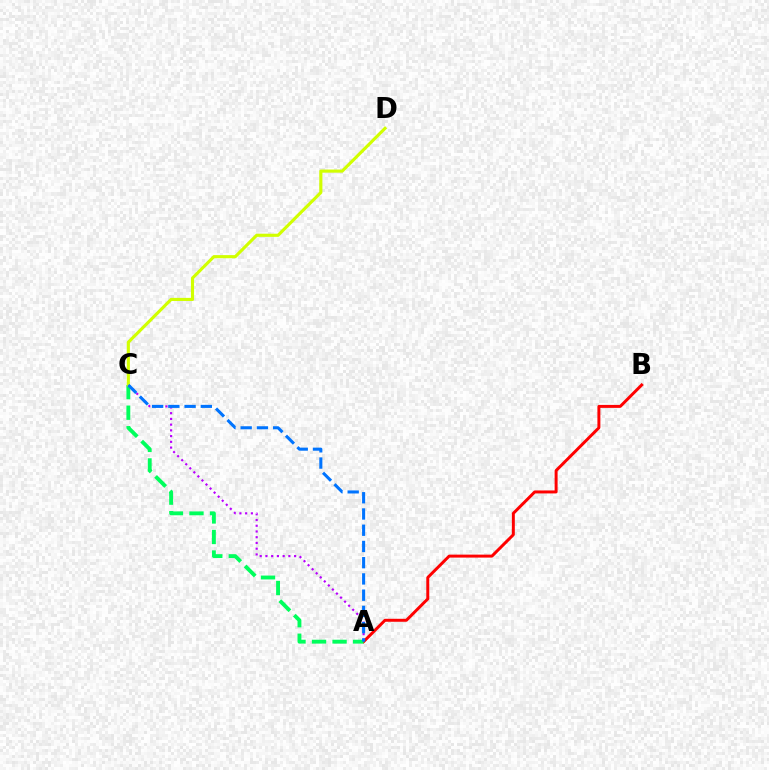{('A', 'B'): [{'color': '#ff0000', 'line_style': 'solid', 'thickness': 2.14}], ('A', 'C'): [{'color': '#b900ff', 'line_style': 'dotted', 'thickness': 1.56}, {'color': '#00ff5c', 'line_style': 'dashed', 'thickness': 2.79}, {'color': '#0074ff', 'line_style': 'dashed', 'thickness': 2.21}], ('C', 'D'): [{'color': '#d1ff00', 'line_style': 'solid', 'thickness': 2.25}]}